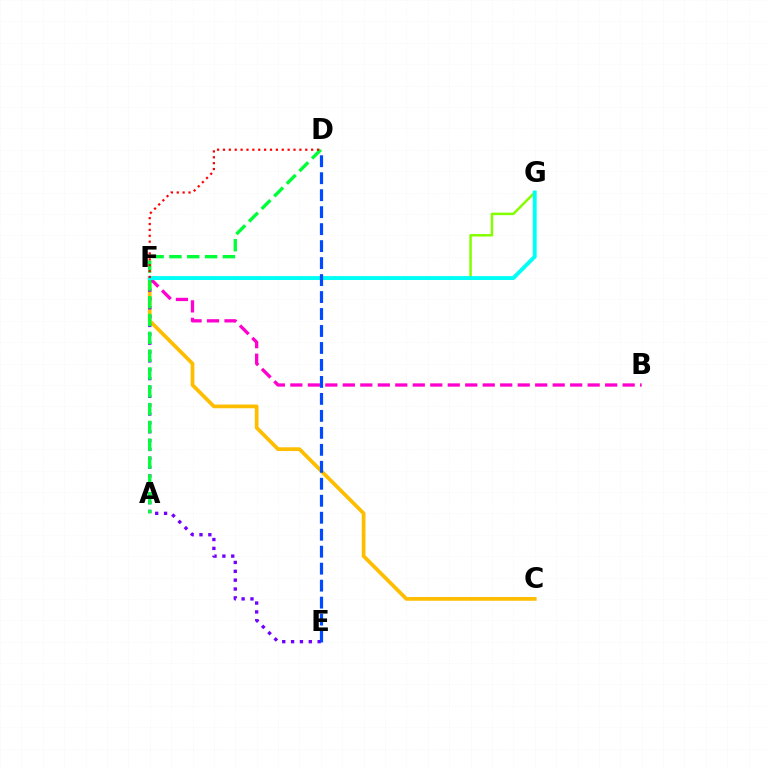{('C', 'F'): [{'color': '#ffbd00', 'line_style': 'solid', 'thickness': 2.68}], ('B', 'F'): [{'color': '#ff00cf', 'line_style': 'dashed', 'thickness': 2.38}], ('E', 'F'): [{'color': '#7200ff', 'line_style': 'dotted', 'thickness': 2.41}], ('F', 'G'): [{'color': '#84ff00', 'line_style': 'solid', 'thickness': 1.8}, {'color': '#00fff6', 'line_style': 'solid', 'thickness': 2.81}], ('A', 'D'): [{'color': '#00ff39', 'line_style': 'dashed', 'thickness': 2.42}], ('D', 'E'): [{'color': '#004bff', 'line_style': 'dashed', 'thickness': 2.31}], ('D', 'F'): [{'color': '#ff0000', 'line_style': 'dotted', 'thickness': 1.6}]}